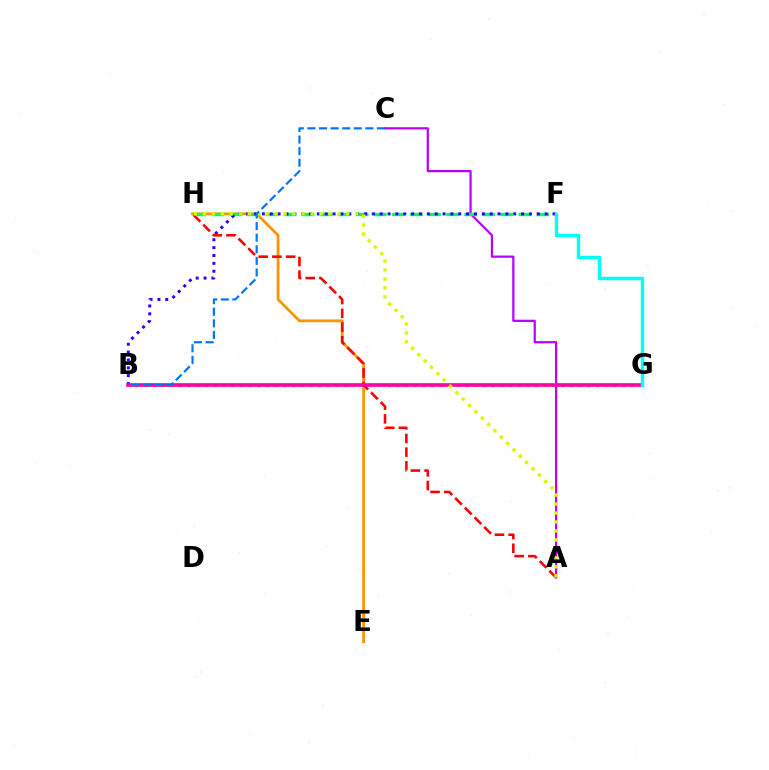{('E', 'H'): [{'color': '#ff9400', 'line_style': 'solid', 'thickness': 2.01}], ('A', 'C'): [{'color': '#b900ff', 'line_style': 'solid', 'thickness': 1.6}], ('B', 'G'): [{'color': '#3dff00', 'line_style': 'dotted', 'thickness': 2.36}, {'color': '#ff00ac', 'line_style': 'solid', 'thickness': 2.63}], ('F', 'H'): [{'color': '#00ff5c', 'line_style': 'dashed', 'thickness': 2.45}], ('B', 'F'): [{'color': '#2500ff', 'line_style': 'dotted', 'thickness': 2.13}], ('A', 'H'): [{'color': '#ff0000', 'line_style': 'dashed', 'thickness': 1.86}, {'color': '#d1ff00', 'line_style': 'dotted', 'thickness': 2.44}], ('B', 'C'): [{'color': '#0074ff', 'line_style': 'dashed', 'thickness': 1.57}], ('F', 'G'): [{'color': '#00fff6', 'line_style': 'solid', 'thickness': 2.49}]}